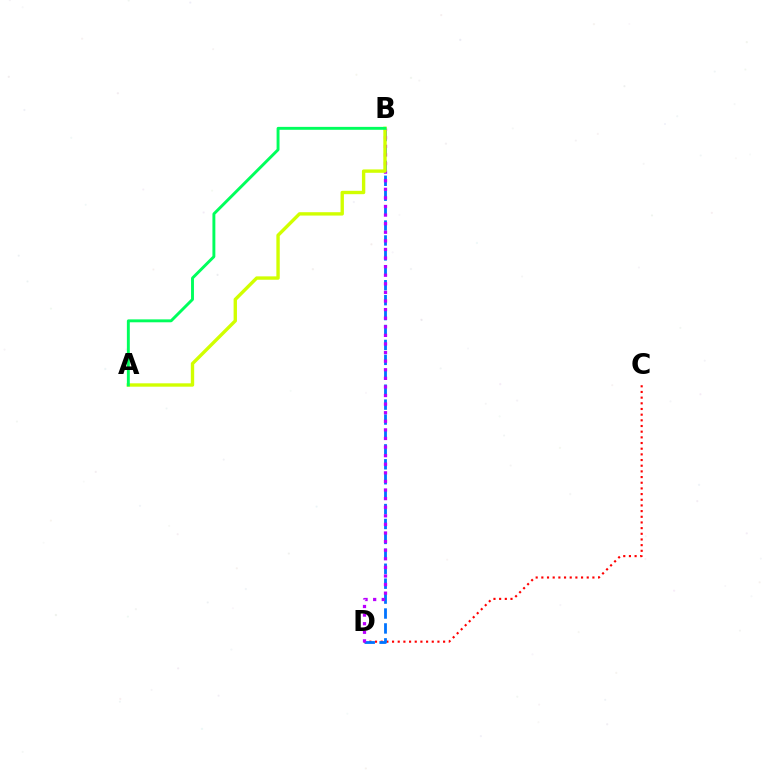{('C', 'D'): [{'color': '#ff0000', 'line_style': 'dotted', 'thickness': 1.54}], ('B', 'D'): [{'color': '#0074ff', 'line_style': 'dashed', 'thickness': 2.03}, {'color': '#b900ff', 'line_style': 'dotted', 'thickness': 2.33}], ('A', 'B'): [{'color': '#d1ff00', 'line_style': 'solid', 'thickness': 2.43}, {'color': '#00ff5c', 'line_style': 'solid', 'thickness': 2.1}]}